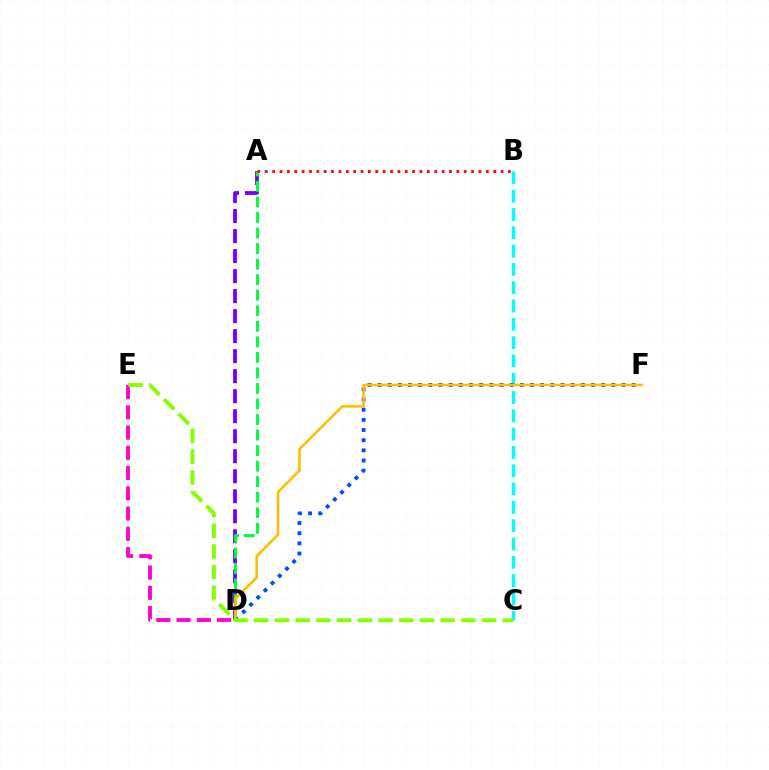{('D', 'E'): [{'color': '#ff00cf', 'line_style': 'dashed', 'thickness': 2.75}], ('A', 'D'): [{'color': '#7200ff', 'line_style': 'dashed', 'thickness': 2.72}, {'color': '#00ff39', 'line_style': 'dashed', 'thickness': 2.11}], ('B', 'C'): [{'color': '#00fff6', 'line_style': 'dashed', 'thickness': 2.49}], ('A', 'B'): [{'color': '#ff0000', 'line_style': 'dotted', 'thickness': 2.0}], ('D', 'F'): [{'color': '#004bff', 'line_style': 'dotted', 'thickness': 2.76}, {'color': '#ffbd00', 'line_style': 'solid', 'thickness': 1.82}], ('C', 'E'): [{'color': '#84ff00', 'line_style': 'dashed', 'thickness': 2.81}]}